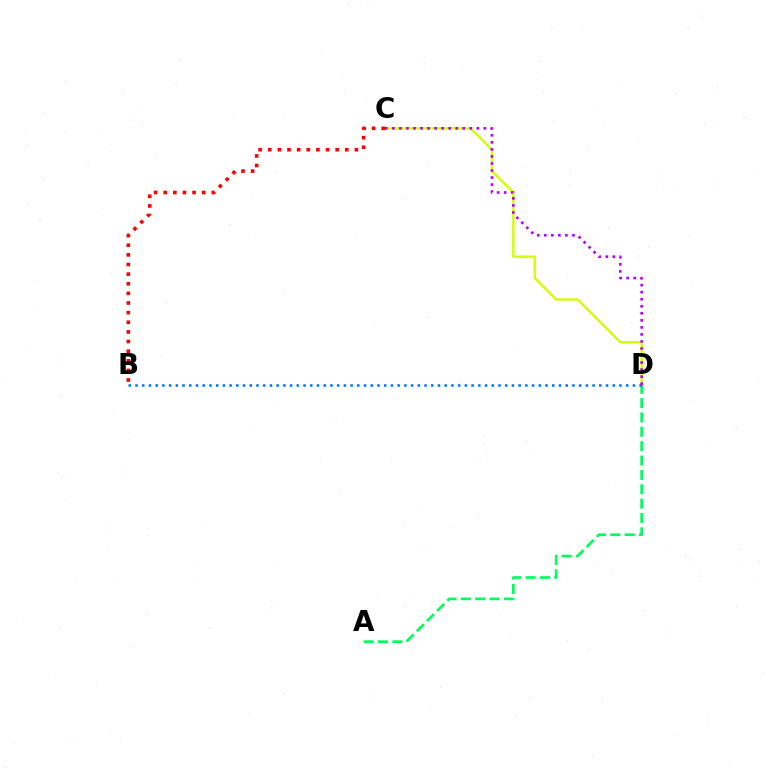{('C', 'D'): [{'color': '#d1ff00', 'line_style': 'solid', 'thickness': 1.71}, {'color': '#b900ff', 'line_style': 'dotted', 'thickness': 1.91}], ('A', 'D'): [{'color': '#00ff5c', 'line_style': 'dashed', 'thickness': 1.95}], ('B', 'C'): [{'color': '#ff0000', 'line_style': 'dotted', 'thickness': 2.62}], ('B', 'D'): [{'color': '#0074ff', 'line_style': 'dotted', 'thickness': 1.83}]}